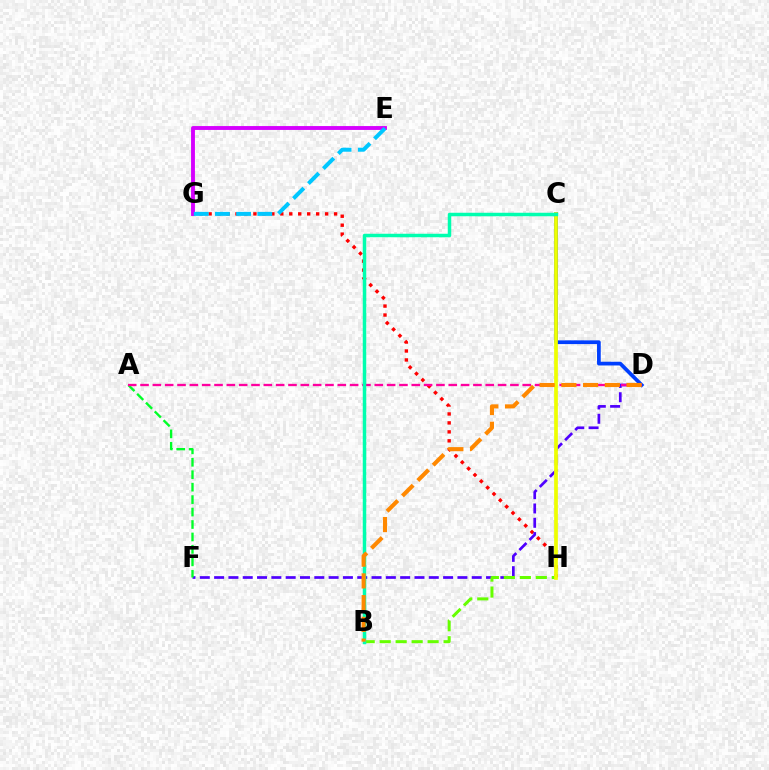{('G', 'H'): [{'color': '#ff0000', 'line_style': 'dotted', 'thickness': 2.44}], ('E', 'G'): [{'color': '#d600ff', 'line_style': 'solid', 'thickness': 2.79}, {'color': '#00c7ff', 'line_style': 'dashed', 'thickness': 2.88}], ('C', 'D'): [{'color': '#003fff', 'line_style': 'solid', 'thickness': 2.69}], ('D', 'F'): [{'color': '#4f00ff', 'line_style': 'dashed', 'thickness': 1.94}], ('A', 'F'): [{'color': '#00ff27', 'line_style': 'dashed', 'thickness': 1.69}], ('A', 'D'): [{'color': '#ff00a0', 'line_style': 'dashed', 'thickness': 1.67}], ('B', 'H'): [{'color': '#66ff00', 'line_style': 'dashed', 'thickness': 2.17}], ('C', 'H'): [{'color': '#eeff00', 'line_style': 'solid', 'thickness': 2.67}], ('B', 'C'): [{'color': '#00ffaf', 'line_style': 'solid', 'thickness': 2.51}], ('B', 'D'): [{'color': '#ff8800', 'line_style': 'dashed', 'thickness': 2.95}]}